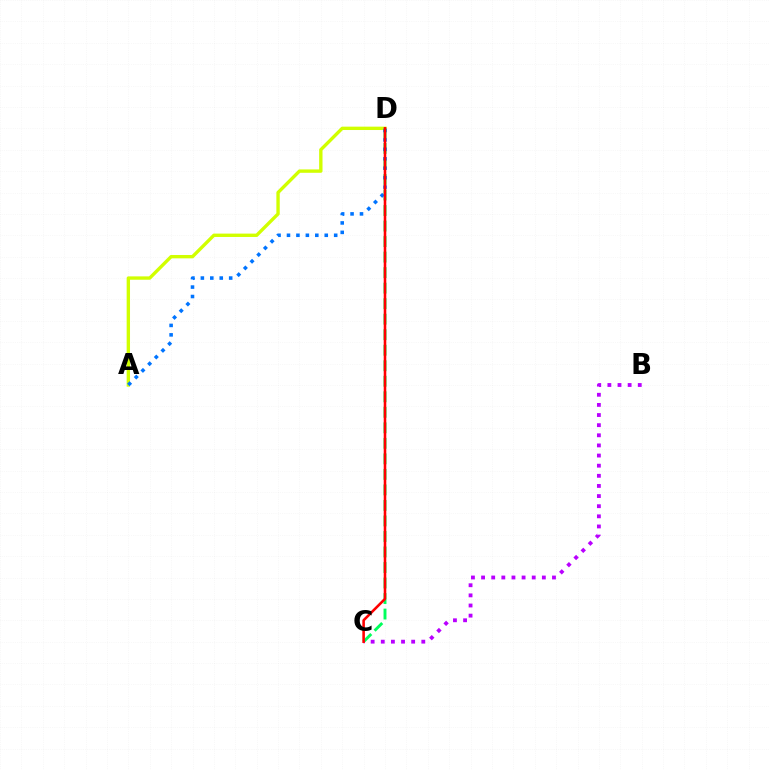{('C', 'D'): [{'color': '#00ff5c', 'line_style': 'dashed', 'thickness': 2.11}, {'color': '#ff0000', 'line_style': 'solid', 'thickness': 1.86}], ('A', 'D'): [{'color': '#d1ff00', 'line_style': 'solid', 'thickness': 2.42}, {'color': '#0074ff', 'line_style': 'dotted', 'thickness': 2.56}], ('B', 'C'): [{'color': '#b900ff', 'line_style': 'dotted', 'thickness': 2.75}]}